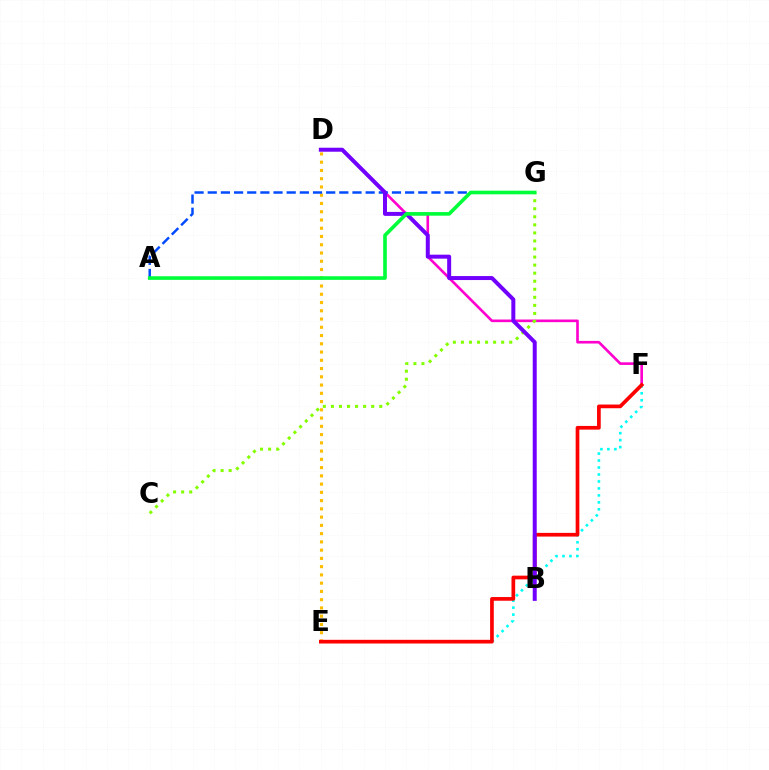{('D', 'F'): [{'color': '#ff00cf', 'line_style': 'solid', 'thickness': 1.9}], ('E', 'F'): [{'color': '#00fff6', 'line_style': 'dotted', 'thickness': 1.89}, {'color': '#ff0000', 'line_style': 'solid', 'thickness': 2.66}], ('C', 'G'): [{'color': '#84ff00', 'line_style': 'dotted', 'thickness': 2.19}], ('D', 'E'): [{'color': '#ffbd00', 'line_style': 'dotted', 'thickness': 2.24}], ('A', 'G'): [{'color': '#004bff', 'line_style': 'dashed', 'thickness': 1.79}, {'color': '#00ff39', 'line_style': 'solid', 'thickness': 2.61}], ('B', 'D'): [{'color': '#7200ff', 'line_style': 'solid', 'thickness': 2.87}]}